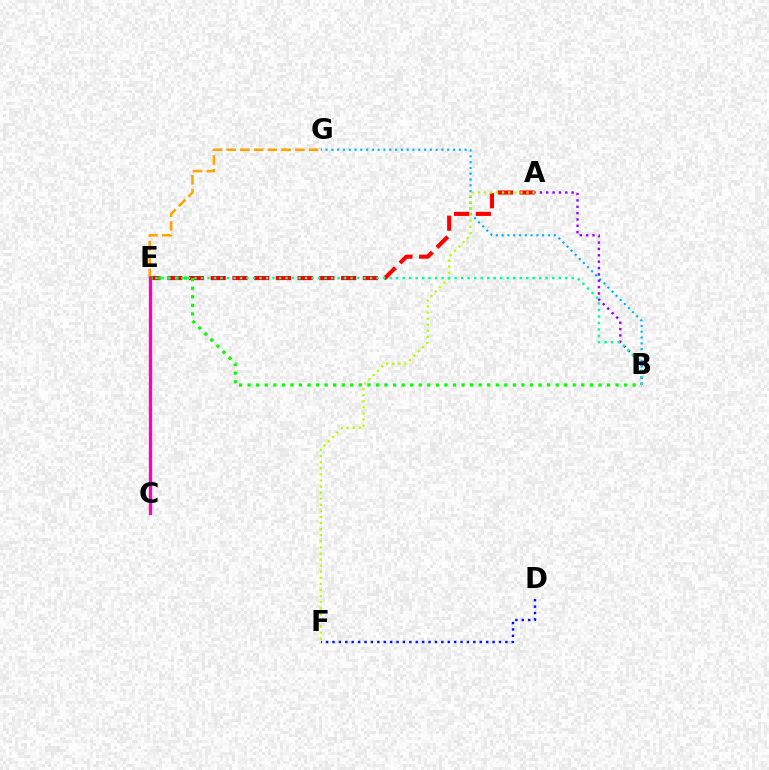{('E', 'G'): [{'color': '#ffa500', 'line_style': 'dashed', 'thickness': 1.87}], ('B', 'G'): [{'color': '#00b5ff', 'line_style': 'dotted', 'thickness': 1.57}], ('A', 'E'): [{'color': '#ff0000', 'line_style': 'dashed', 'thickness': 2.95}], ('A', 'F'): [{'color': '#b3ff00', 'line_style': 'dotted', 'thickness': 1.65}], ('A', 'B'): [{'color': '#9b00ff', 'line_style': 'dotted', 'thickness': 1.73}], ('B', 'E'): [{'color': '#08ff00', 'line_style': 'dotted', 'thickness': 2.32}, {'color': '#00ff9d', 'line_style': 'dotted', 'thickness': 1.77}], ('D', 'F'): [{'color': '#0010ff', 'line_style': 'dotted', 'thickness': 1.74}], ('C', 'E'): [{'color': '#ff00bd', 'line_style': 'solid', 'thickness': 2.39}]}